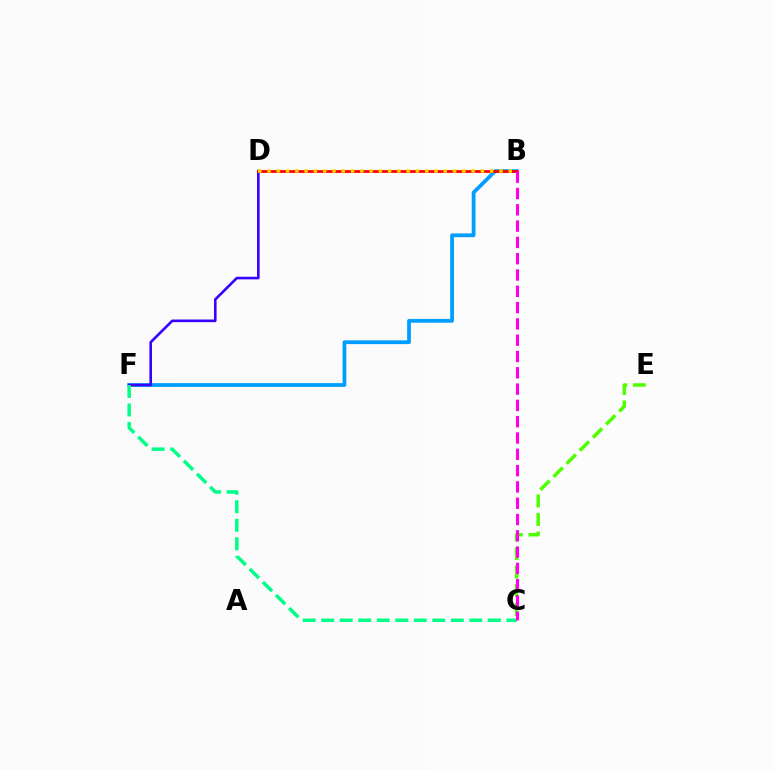{('B', 'F'): [{'color': '#009eff', 'line_style': 'solid', 'thickness': 2.71}], ('D', 'F'): [{'color': '#3700ff', 'line_style': 'solid', 'thickness': 1.88}], ('B', 'D'): [{'color': '#ff0000', 'line_style': 'solid', 'thickness': 1.99}, {'color': '#ffd500', 'line_style': 'dotted', 'thickness': 2.52}], ('C', 'F'): [{'color': '#00ff86', 'line_style': 'dashed', 'thickness': 2.52}], ('C', 'E'): [{'color': '#4fff00', 'line_style': 'dashed', 'thickness': 2.52}], ('B', 'C'): [{'color': '#ff00ed', 'line_style': 'dashed', 'thickness': 2.21}]}